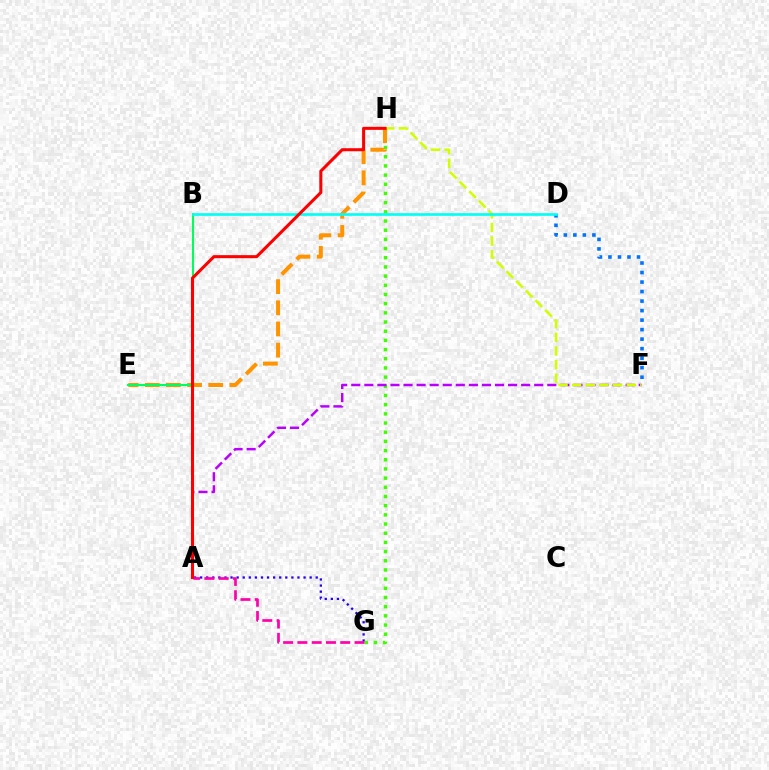{('A', 'G'): [{'color': '#2500ff', 'line_style': 'dotted', 'thickness': 1.65}, {'color': '#ff00ac', 'line_style': 'dashed', 'thickness': 1.94}], ('G', 'H'): [{'color': '#3dff00', 'line_style': 'dotted', 'thickness': 2.49}], ('A', 'F'): [{'color': '#b900ff', 'line_style': 'dashed', 'thickness': 1.78}], ('F', 'H'): [{'color': '#d1ff00', 'line_style': 'dashed', 'thickness': 1.85}], ('E', 'H'): [{'color': '#ff9400', 'line_style': 'dashed', 'thickness': 2.88}], ('B', 'E'): [{'color': '#00ff5c', 'line_style': 'solid', 'thickness': 1.51}], ('D', 'F'): [{'color': '#0074ff', 'line_style': 'dotted', 'thickness': 2.59}], ('B', 'D'): [{'color': '#00fff6', 'line_style': 'solid', 'thickness': 1.9}], ('A', 'H'): [{'color': '#ff0000', 'line_style': 'solid', 'thickness': 2.19}]}